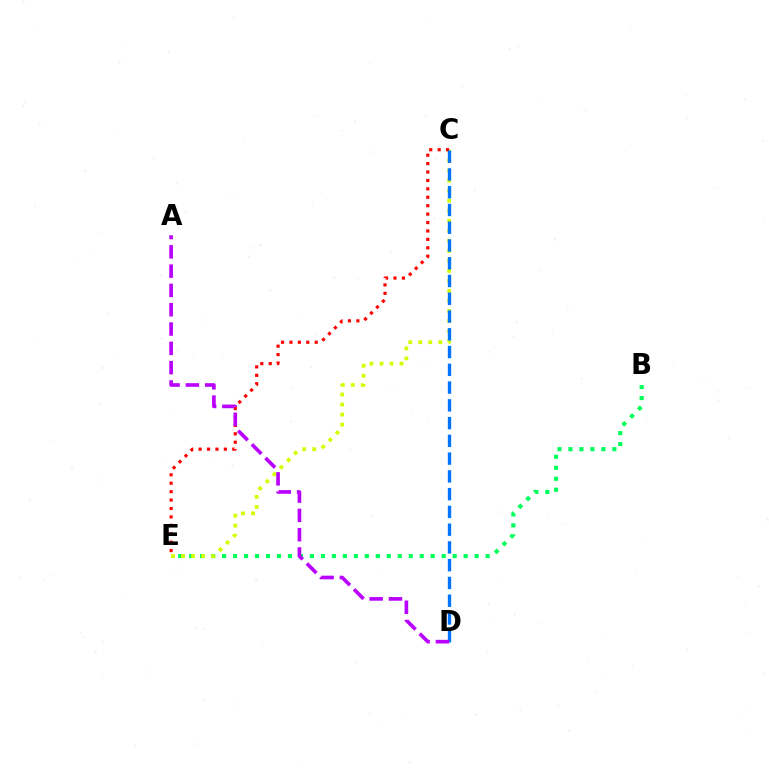{('B', 'E'): [{'color': '#00ff5c', 'line_style': 'dotted', 'thickness': 2.98}], ('C', 'E'): [{'color': '#d1ff00', 'line_style': 'dotted', 'thickness': 2.72}, {'color': '#ff0000', 'line_style': 'dotted', 'thickness': 2.29}], ('C', 'D'): [{'color': '#0074ff', 'line_style': 'dashed', 'thickness': 2.41}], ('A', 'D'): [{'color': '#b900ff', 'line_style': 'dashed', 'thickness': 2.62}]}